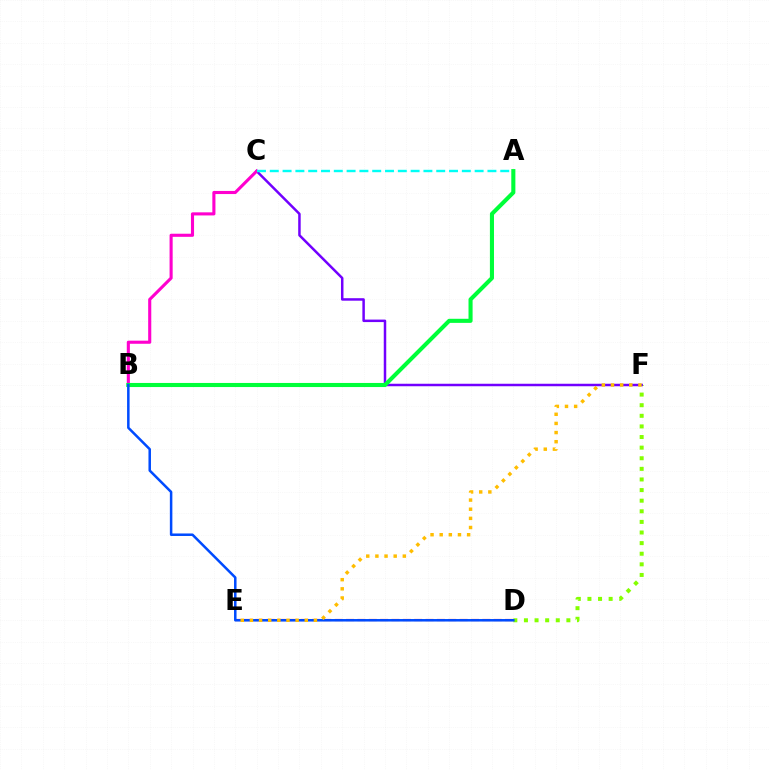{('D', 'E'): [{'color': '#ff0000', 'line_style': 'dashed', 'thickness': 1.54}], ('D', 'F'): [{'color': '#84ff00', 'line_style': 'dotted', 'thickness': 2.88}], ('C', 'F'): [{'color': '#7200ff', 'line_style': 'solid', 'thickness': 1.79}], ('B', 'C'): [{'color': '#ff00cf', 'line_style': 'solid', 'thickness': 2.23}], ('A', 'B'): [{'color': '#00ff39', 'line_style': 'solid', 'thickness': 2.94}], ('B', 'D'): [{'color': '#004bff', 'line_style': 'solid', 'thickness': 1.81}], ('A', 'C'): [{'color': '#00fff6', 'line_style': 'dashed', 'thickness': 1.74}], ('E', 'F'): [{'color': '#ffbd00', 'line_style': 'dotted', 'thickness': 2.48}]}